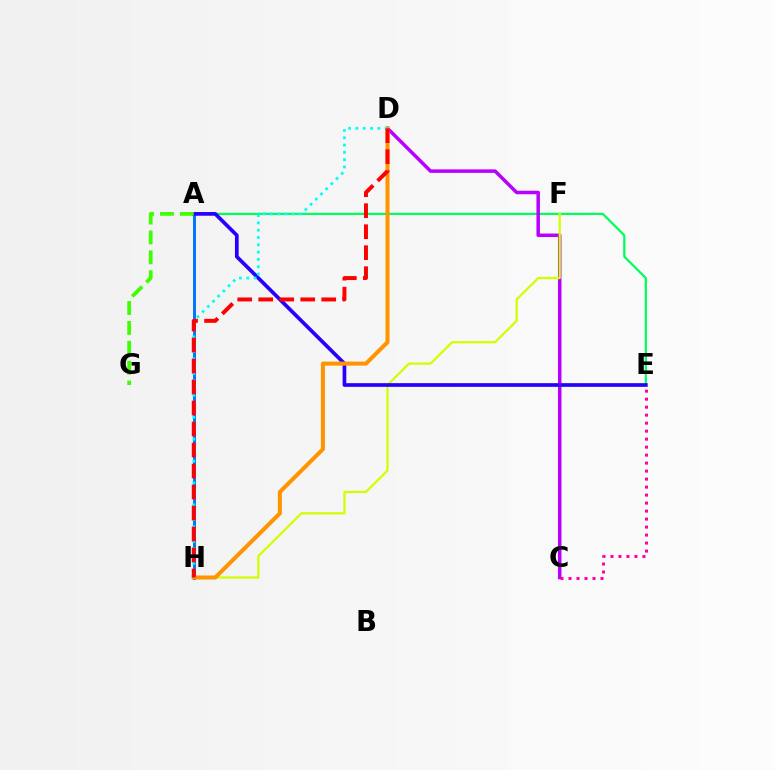{('A', 'H'): [{'color': '#0074ff', 'line_style': 'solid', 'thickness': 2.12}], ('A', 'E'): [{'color': '#00ff5c', 'line_style': 'solid', 'thickness': 1.61}, {'color': '#2500ff', 'line_style': 'solid', 'thickness': 2.66}], ('C', 'D'): [{'color': '#b900ff', 'line_style': 'solid', 'thickness': 2.52}], ('F', 'H'): [{'color': '#d1ff00', 'line_style': 'solid', 'thickness': 1.61}], ('D', 'H'): [{'color': '#ff9400', 'line_style': 'solid', 'thickness': 2.9}, {'color': '#00fff6', 'line_style': 'dotted', 'thickness': 1.98}, {'color': '#ff0000', 'line_style': 'dashed', 'thickness': 2.85}], ('C', 'E'): [{'color': '#ff00ac', 'line_style': 'dotted', 'thickness': 2.17}], ('A', 'G'): [{'color': '#3dff00', 'line_style': 'dashed', 'thickness': 2.7}]}